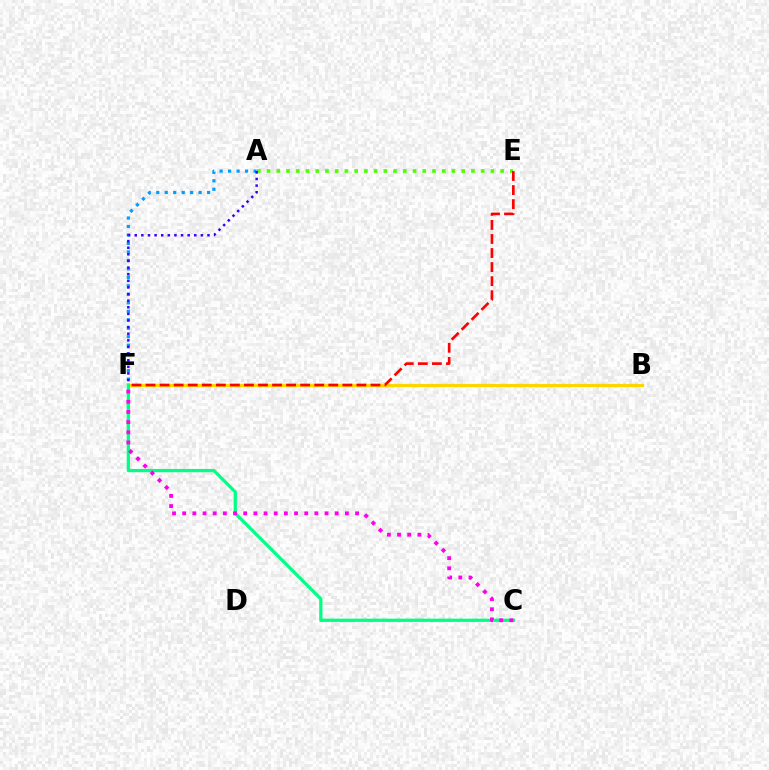{('B', 'F'): [{'color': '#ffd500', 'line_style': 'solid', 'thickness': 2.29}], ('A', 'F'): [{'color': '#009eff', 'line_style': 'dotted', 'thickness': 2.3}, {'color': '#3700ff', 'line_style': 'dotted', 'thickness': 1.8}], ('C', 'F'): [{'color': '#00ff86', 'line_style': 'solid', 'thickness': 2.34}, {'color': '#ff00ed', 'line_style': 'dotted', 'thickness': 2.76}], ('A', 'E'): [{'color': '#4fff00', 'line_style': 'dotted', 'thickness': 2.64}], ('E', 'F'): [{'color': '#ff0000', 'line_style': 'dashed', 'thickness': 1.91}]}